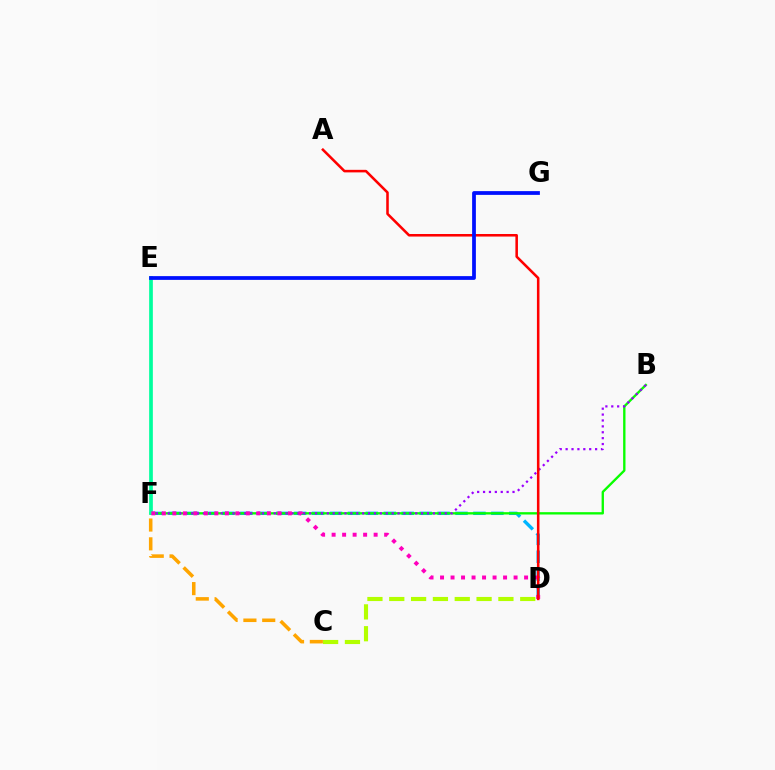{('C', 'F'): [{'color': '#ffa500', 'line_style': 'dashed', 'thickness': 2.56}], ('D', 'F'): [{'color': '#00b5ff', 'line_style': 'dashed', 'thickness': 2.44}, {'color': '#ff00bd', 'line_style': 'dotted', 'thickness': 2.85}], ('B', 'F'): [{'color': '#08ff00', 'line_style': 'solid', 'thickness': 1.69}, {'color': '#9b00ff', 'line_style': 'dotted', 'thickness': 1.6}], ('C', 'D'): [{'color': '#b3ff00', 'line_style': 'dashed', 'thickness': 2.97}], ('E', 'F'): [{'color': '#00ff9d', 'line_style': 'solid', 'thickness': 2.66}], ('A', 'D'): [{'color': '#ff0000', 'line_style': 'solid', 'thickness': 1.84}], ('E', 'G'): [{'color': '#0010ff', 'line_style': 'solid', 'thickness': 2.71}]}